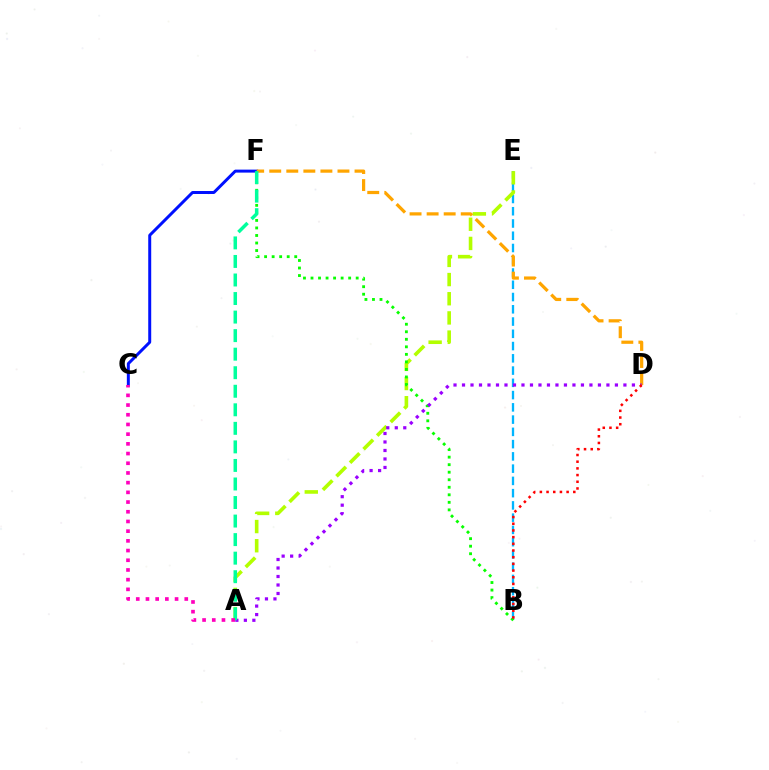{('B', 'E'): [{'color': '#00b5ff', 'line_style': 'dashed', 'thickness': 1.67}], ('A', 'E'): [{'color': '#b3ff00', 'line_style': 'dashed', 'thickness': 2.6}], ('C', 'F'): [{'color': '#0010ff', 'line_style': 'solid', 'thickness': 2.14}], ('D', 'F'): [{'color': '#ffa500', 'line_style': 'dashed', 'thickness': 2.32}], ('B', 'F'): [{'color': '#08ff00', 'line_style': 'dotted', 'thickness': 2.05}], ('A', 'D'): [{'color': '#9b00ff', 'line_style': 'dotted', 'thickness': 2.31}], ('A', 'F'): [{'color': '#00ff9d', 'line_style': 'dashed', 'thickness': 2.52}], ('A', 'C'): [{'color': '#ff00bd', 'line_style': 'dotted', 'thickness': 2.64}], ('B', 'D'): [{'color': '#ff0000', 'line_style': 'dotted', 'thickness': 1.82}]}